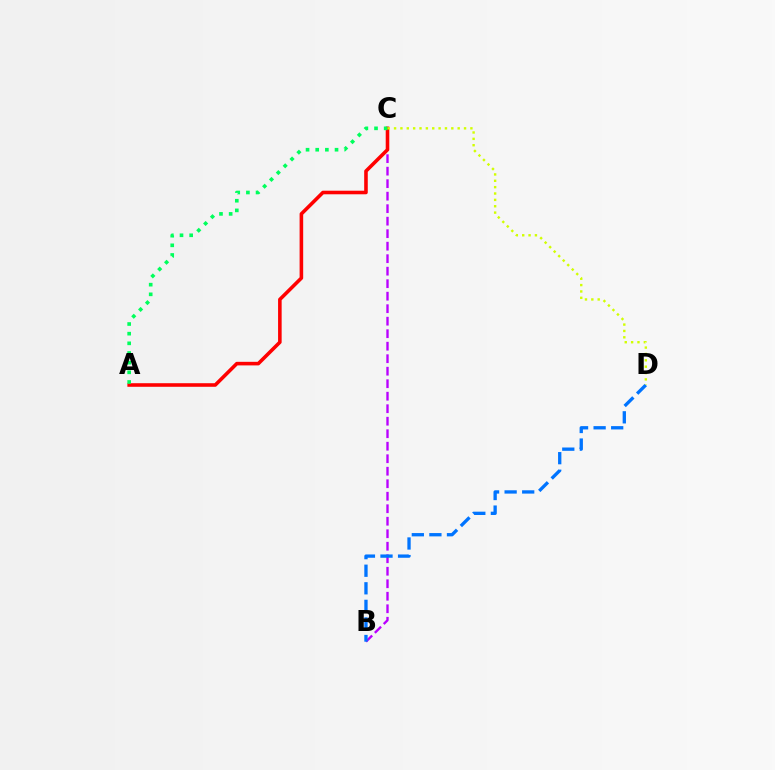{('B', 'C'): [{'color': '#b900ff', 'line_style': 'dashed', 'thickness': 1.7}], ('A', 'C'): [{'color': '#ff0000', 'line_style': 'solid', 'thickness': 2.58}, {'color': '#00ff5c', 'line_style': 'dotted', 'thickness': 2.62}], ('B', 'D'): [{'color': '#0074ff', 'line_style': 'dashed', 'thickness': 2.39}], ('C', 'D'): [{'color': '#d1ff00', 'line_style': 'dotted', 'thickness': 1.73}]}